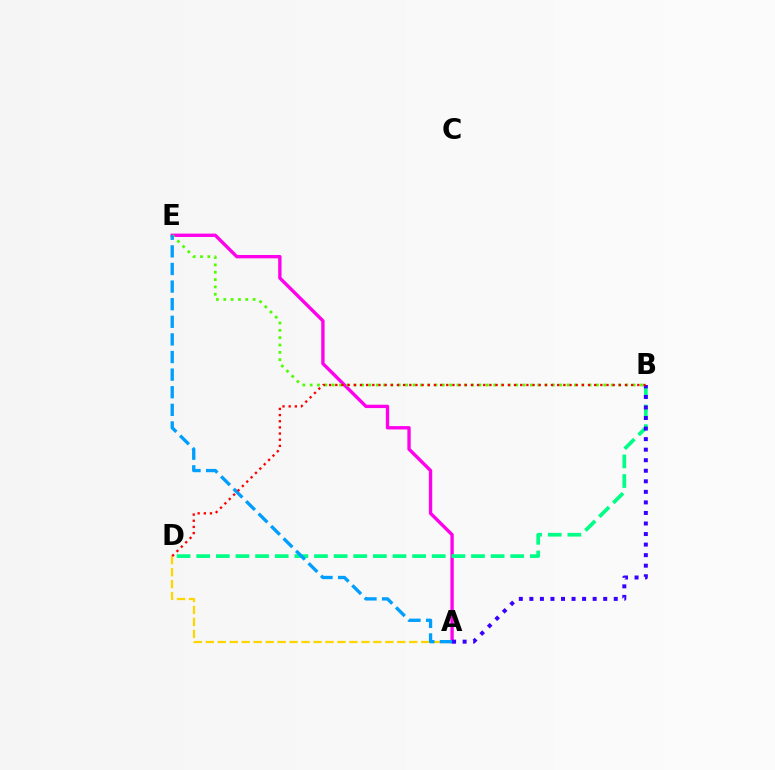{('A', 'E'): [{'color': '#ff00ed', 'line_style': 'solid', 'thickness': 2.42}, {'color': '#009eff', 'line_style': 'dashed', 'thickness': 2.39}], ('A', 'D'): [{'color': '#ffd500', 'line_style': 'dashed', 'thickness': 1.63}], ('B', 'D'): [{'color': '#00ff86', 'line_style': 'dashed', 'thickness': 2.67}, {'color': '#ff0000', 'line_style': 'dotted', 'thickness': 1.67}], ('B', 'E'): [{'color': '#4fff00', 'line_style': 'dotted', 'thickness': 1.99}], ('A', 'B'): [{'color': '#3700ff', 'line_style': 'dotted', 'thickness': 2.87}]}